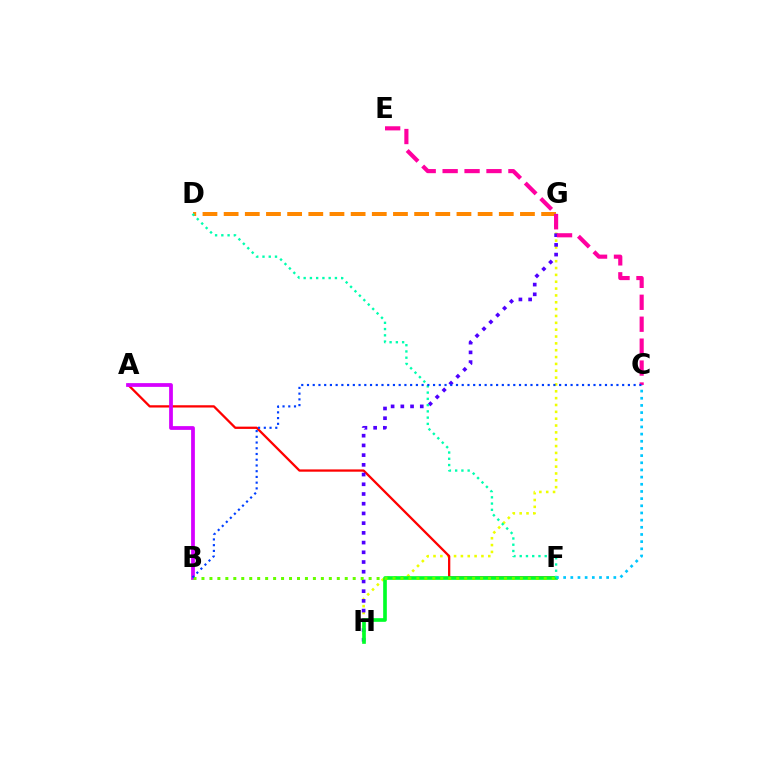{('D', 'G'): [{'color': '#ff8800', 'line_style': 'dashed', 'thickness': 2.88}], ('G', 'H'): [{'color': '#eeff00', 'line_style': 'dotted', 'thickness': 1.86}, {'color': '#4f00ff', 'line_style': 'dotted', 'thickness': 2.64}], ('A', 'F'): [{'color': '#ff0000', 'line_style': 'solid', 'thickness': 1.64}], ('A', 'B'): [{'color': '#d600ff', 'line_style': 'solid', 'thickness': 2.71}], ('C', 'E'): [{'color': '#ff00a0', 'line_style': 'dashed', 'thickness': 2.98}], ('F', 'H'): [{'color': '#00ff27', 'line_style': 'solid', 'thickness': 2.63}], ('C', 'F'): [{'color': '#00c7ff', 'line_style': 'dotted', 'thickness': 1.95}], ('B', 'F'): [{'color': '#66ff00', 'line_style': 'dotted', 'thickness': 2.16}], ('D', 'F'): [{'color': '#00ffaf', 'line_style': 'dotted', 'thickness': 1.7}], ('B', 'C'): [{'color': '#003fff', 'line_style': 'dotted', 'thickness': 1.56}]}